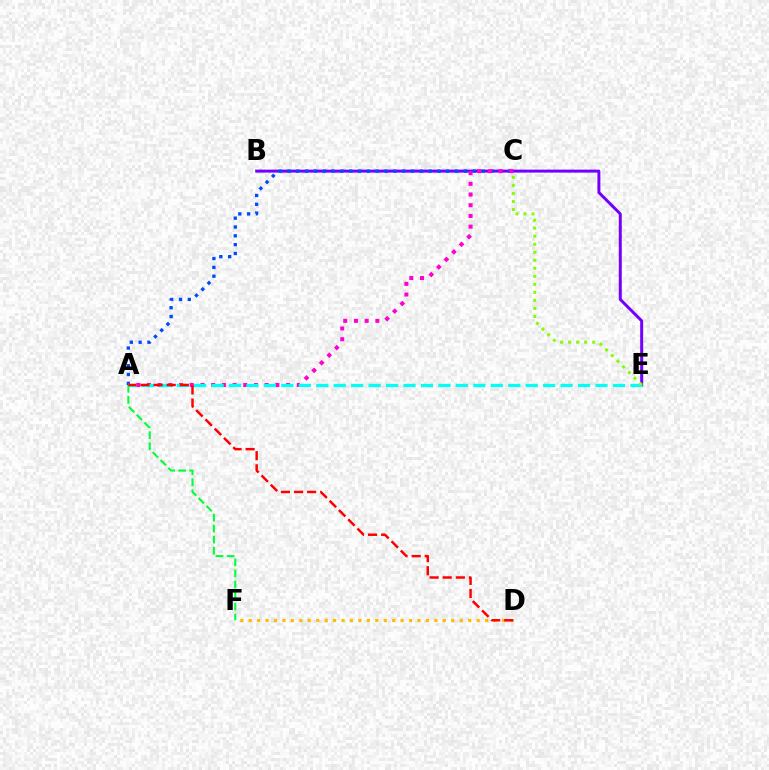{('B', 'E'): [{'color': '#7200ff', 'line_style': 'solid', 'thickness': 2.14}], ('A', 'C'): [{'color': '#004bff', 'line_style': 'dotted', 'thickness': 2.4}, {'color': '#ff00cf', 'line_style': 'dotted', 'thickness': 2.91}], ('D', 'F'): [{'color': '#ffbd00', 'line_style': 'dotted', 'thickness': 2.29}], ('A', 'E'): [{'color': '#00fff6', 'line_style': 'dashed', 'thickness': 2.37}], ('A', 'F'): [{'color': '#00ff39', 'line_style': 'dashed', 'thickness': 1.5}], ('A', 'D'): [{'color': '#ff0000', 'line_style': 'dashed', 'thickness': 1.78}], ('C', 'E'): [{'color': '#84ff00', 'line_style': 'dotted', 'thickness': 2.18}]}